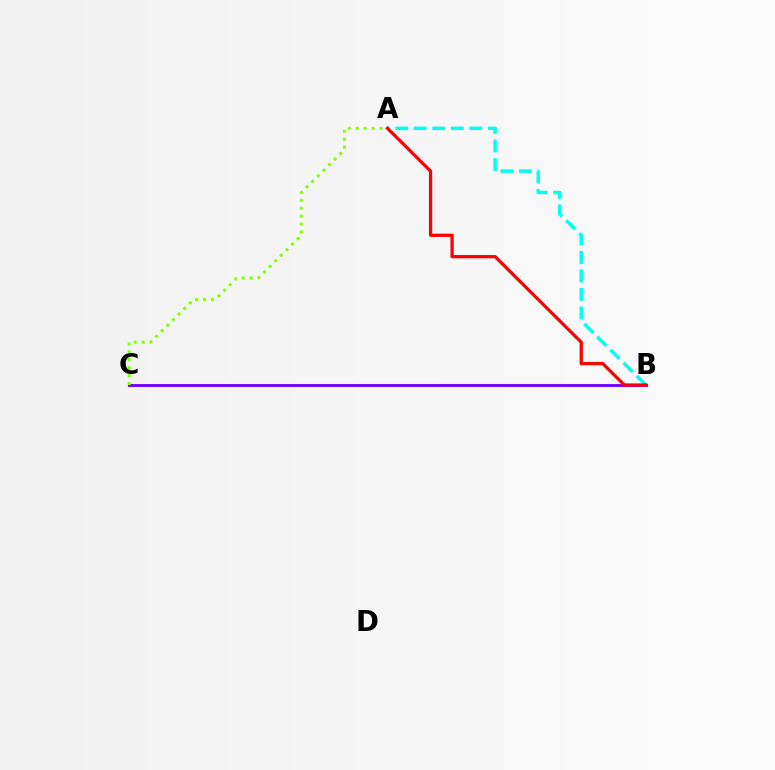{('B', 'C'): [{'color': '#7200ff', 'line_style': 'solid', 'thickness': 2.07}], ('A', 'B'): [{'color': '#00fff6', 'line_style': 'dashed', 'thickness': 2.51}, {'color': '#ff0000', 'line_style': 'solid', 'thickness': 2.34}], ('A', 'C'): [{'color': '#84ff00', 'line_style': 'dotted', 'thickness': 2.15}]}